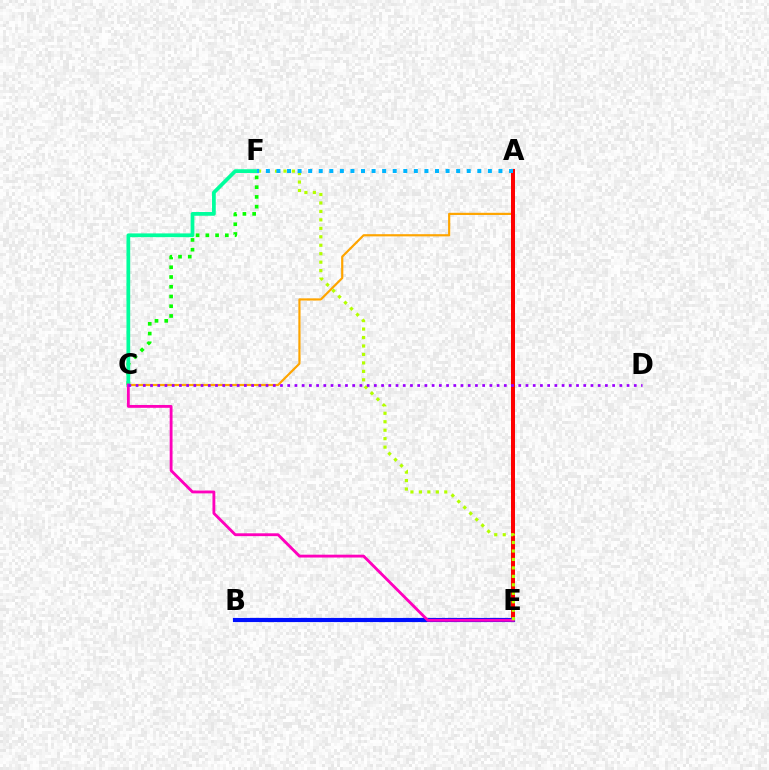{('A', 'C'): [{'color': '#ffa500', 'line_style': 'solid', 'thickness': 1.58}], ('C', 'F'): [{'color': '#08ff00', 'line_style': 'dotted', 'thickness': 2.65}, {'color': '#00ff9d', 'line_style': 'solid', 'thickness': 2.69}], ('A', 'E'): [{'color': '#ff0000', 'line_style': 'solid', 'thickness': 2.89}], ('B', 'E'): [{'color': '#0010ff', 'line_style': 'solid', 'thickness': 2.99}], ('C', 'E'): [{'color': '#ff00bd', 'line_style': 'solid', 'thickness': 2.05}], ('E', 'F'): [{'color': '#b3ff00', 'line_style': 'dotted', 'thickness': 2.3}], ('C', 'D'): [{'color': '#9b00ff', 'line_style': 'dotted', 'thickness': 1.96}], ('A', 'F'): [{'color': '#00b5ff', 'line_style': 'dotted', 'thickness': 2.87}]}